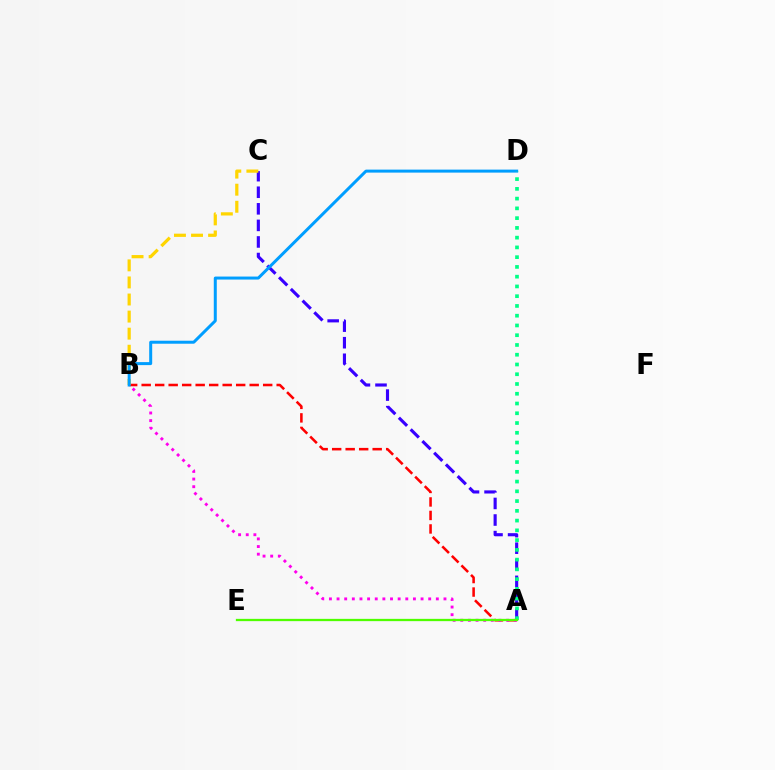{('A', 'C'): [{'color': '#3700ff', 'line_style': 'dashed', 'thickness': 2.25}], ('A', 'B'): [{'color': '#ff0000', 'line_style': 'dashed', 'thickness': 1.83}, {'color': '#ff00ed', 'line_style': 'dotted', 'thickness': 2.08}], ('B', 'C'): [{'color': '#ffd500', 'line_style': 'dashed', 'thickness': 2.32}], ('B', 'D'): [{'color': '#009eff', 'line_style': 'solid', 'thickness': 2.16}], ('A', 'D'): [{'color': '#00ff86', 'line_style': 'dotted', 'thickness': 2.65}], ('A', 'E'): [{'color': '#4fff00', 'line_style': 'solid', 'thickness': 1.65}]}